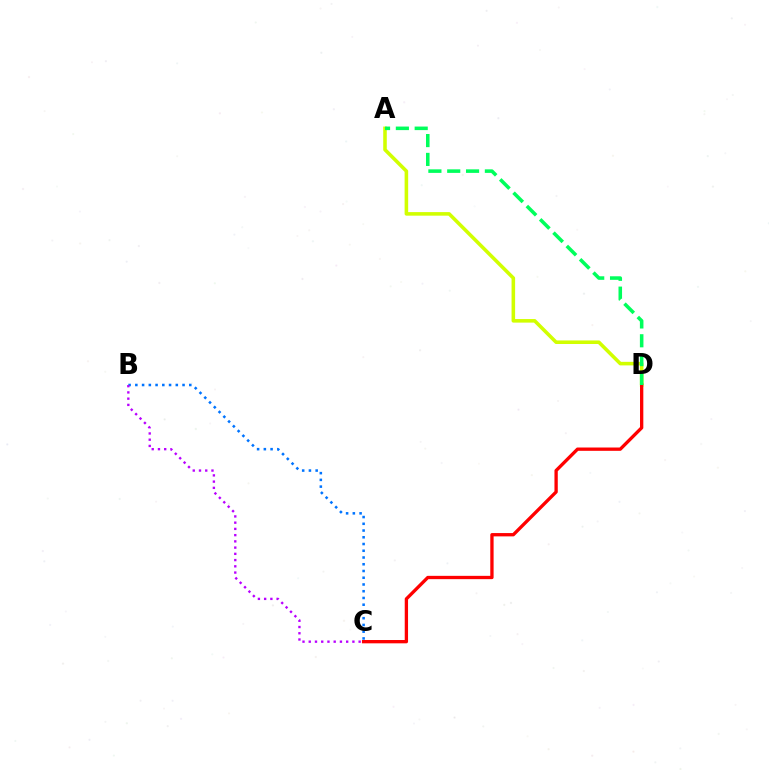{('A', 'D'): [{'color': '#d1ff00', 'line_style': 'solid', 'thickness': 2.57}, {'color': '#00ff5c', 'line_style': 'dashed', 'thickness': 2.56}], ('C', 'D'): [{'color': '#ff0000', 'line_style': 'solid', 'thickness': 2.39}], ('B', 'C'): [{'color': '#0074ff', 'line_style': 'dotted', 'thickness': 1.83}, {'color': '#b900ff', 'line_style': 'dotted', 'thickness': 1.69}]}